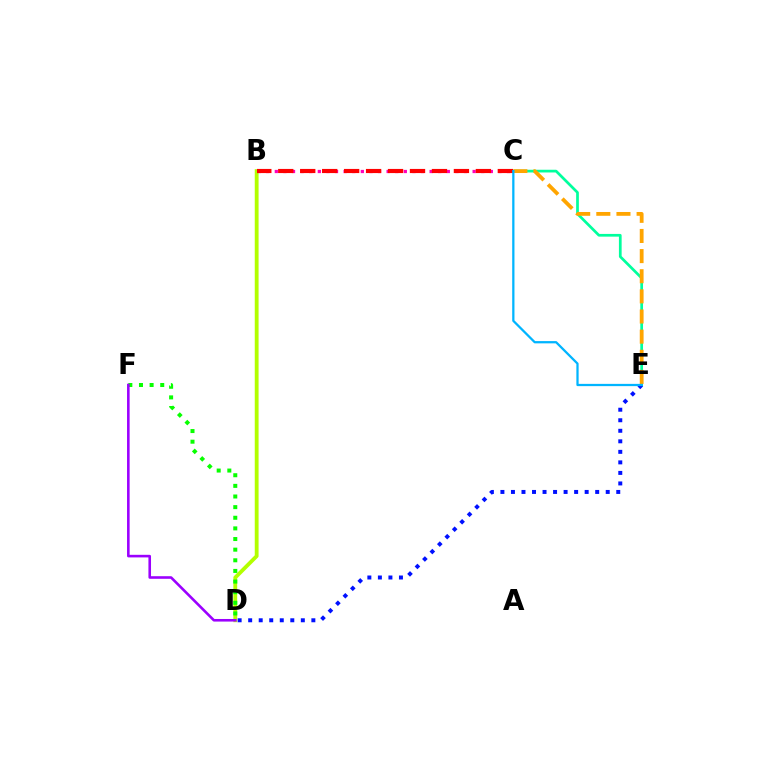{('B', 'D'): [{'color': '#b3ff00', 'line_style': 'solid', 'thickness': 2.75}], ('D', 'F'): [{'color': '#08ff00', 'line_style': 'dotted', 'thickness': 2.89}, {'color': '#9b00ff', 'line_style': 'solid', 'thickness': 1.87}], ('C', 'E'): [{'color': '#00ff9d', 'line_style': 'solid', 'thickness': 1.96}, {'color': '#ffa500', 'line_style': 'dashed', 'thickness': 2.74}, {'color': '#00b5ff', 'line_style': 'solid', 'thickness': 1.63}], ('B', 'C'): [{'color': '#ff00bd', 'line_style': 'dotted', 'thickness': 2.34}, {'color': '#ff0000', 'line_style': 'dashed', 'thickness': 2.98}], ('D', 'E'): [{'color': '#0010ff', 'line_style': 'dotted', 'thickness': 2.86}]}